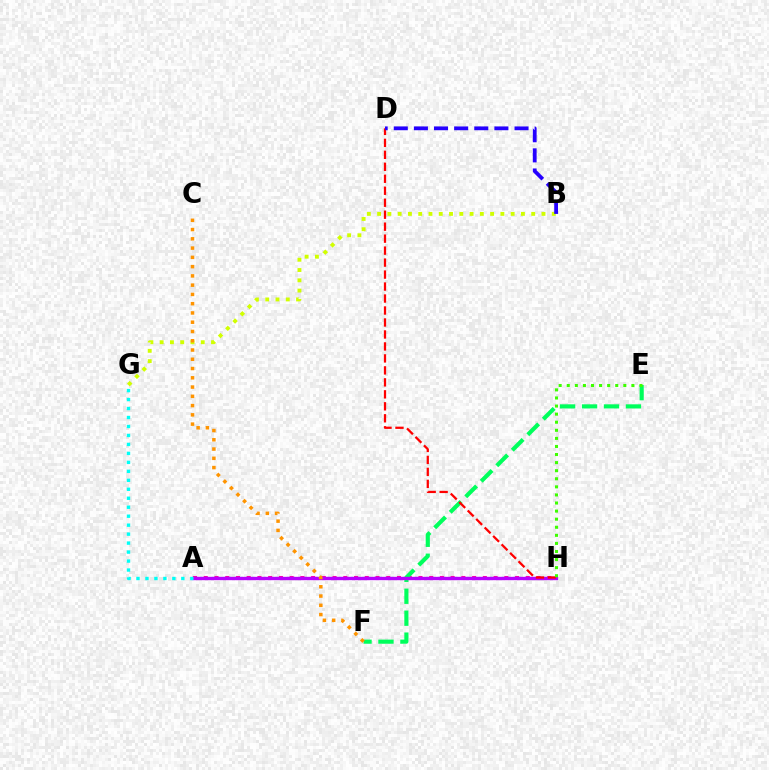{('A', 'H'): [{'color': '#0074ff', 'line_style': 'dotted', 'thickness': 1.58}, {'color': '#ff00ac', 'line_style': 'dotted', 'thickness': 2.92}, {'color': '#b900ff', 'line_style': 'solid', 'thickness': 2.41}], ('E', 'F'): [{'color': '#00ff5c', 'line_style': 'dashed', 'thickness': 2.98}], ('D', 'H'): [{'color': '#ff0000', 'line_style': 'dashed', 'thickness': 1.63}], ('B', 'G'): [{'color': '#d1ff00', 'line_style': 'dotted', 'thickness': 2.79}], ('C', 'F'): [{'color': '#ff9400', 'line_style': 'dotted', 'thickness': 2.52}], ('A', 'G'): [{'color': '#00fff6', 'line_style': 'dotted', 'thickness': 2.44}], ('E', 'H'): [{'color': '#3dff00', 'line_style': 'dotted', 'thickness': 2.2}], ('B', 'D'): [{'color': '#2500ff', 'line_style': 'dashed', 'thickness': 2.73}]}